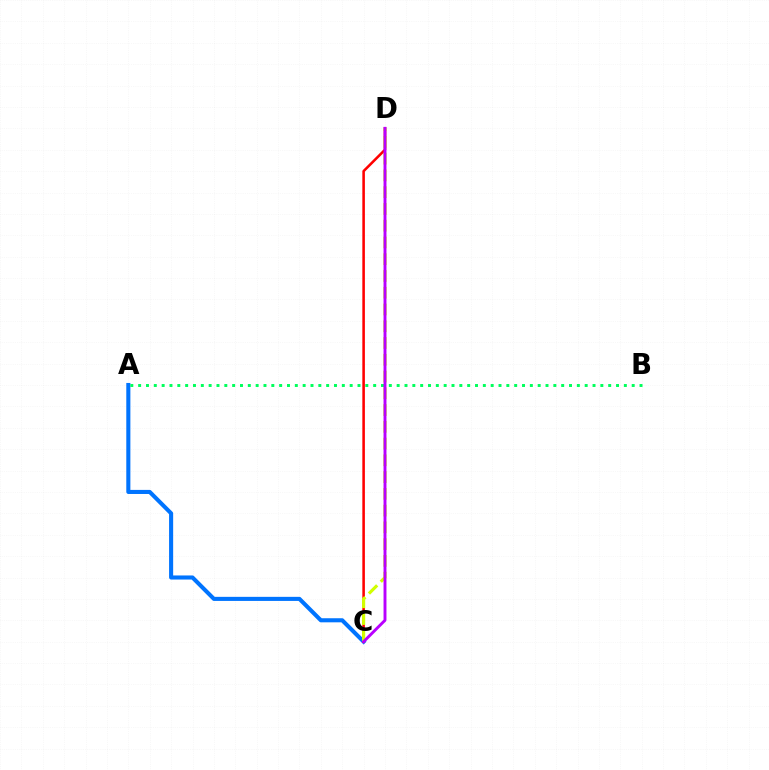{('A', 'C'): [{'color': '#0074ff', 'line_style': 'solid', 'thickness': 2.94}], ('C', 'D'): [{'color': '#ff0000', 'line_style': 'solid', 'thickness': 1.85}, {'color': '#d1ff00', 'line_style': 'dashed', 'thickness': 2.28}, {'color': '#b900ff', 'line_style': 'solid', 'thickness': 2.1}], ('A', 'B'): [{'color': '#00ff5c', 'line_style': 'dotted', 'thickness': 2.13}]}